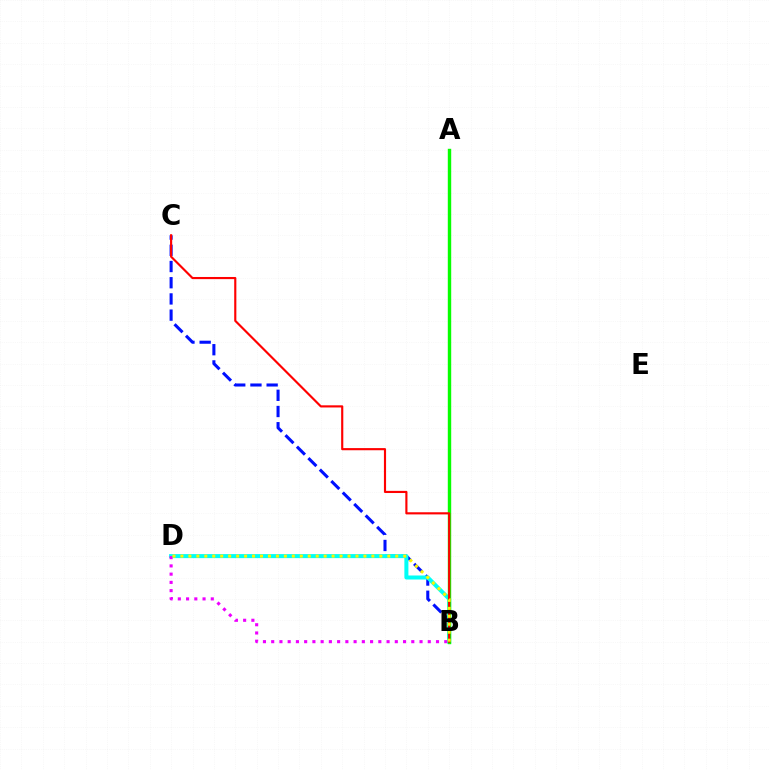{('B', 'C'): [{'color': '#0010ff', 'line_style': 'dashed', 'thickness': 2.2}, {'color': '#ff0000', 'line_style': 'solid', 'thickness': 1.55}], ('B', 'D'): [{'color': '#00fff6', 'line_style': 'solid', 'thickness': 2.9}, {'color': '#ee00ff', 'line_style': 'dotted', 'thickness': 2.24}, {'color': '#fcf500', 'line_style': 'dotted', 'thickness': 2.16}], ('A', 'B'): [{'color': '#08ff00', 'line_style': 'solid', 'thickness': 2.45}]}